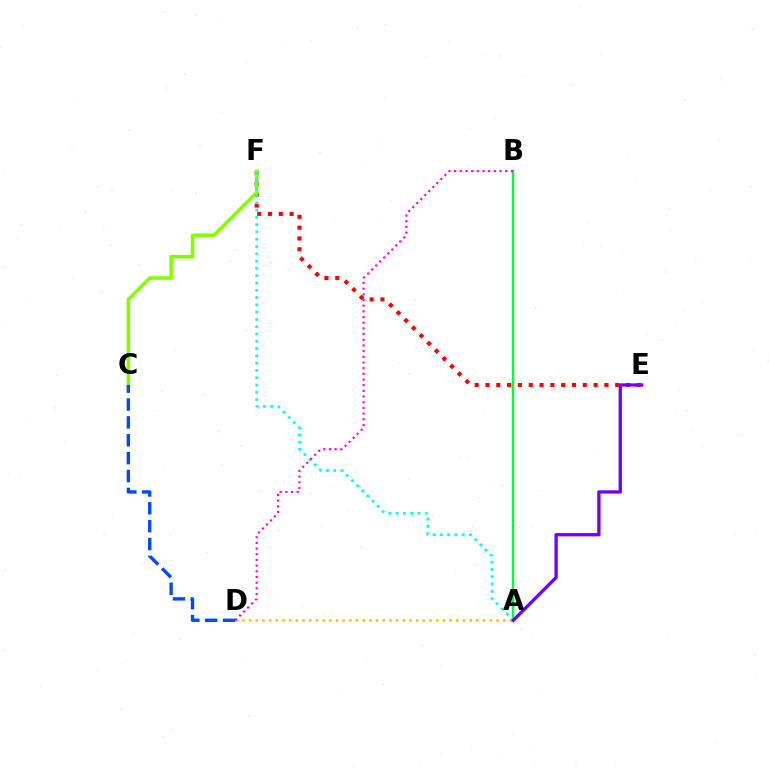{('A', 'B'): [{'color': '#00ff39', 'line_style': 'solid', 'thickness': 1.72}], ('E', 'F'): [{'color': '#ff0000', 'line_style': 'dotted', 'thickness': 2.94}], ('C', 'F'): [{'color': '#84ff00', 'line_style': 'solid', 'thickness': 2.55}], ('A', 'F'): [{'color': '#00fff6', 'line_style': 'dotted', 'thickness': 1.98}], ('A', 'D'): [{'color': '#ffbd00', 'line_style': 'dotted', 'thickness': 1.82}], ('B', 'D'): [{'color': '#ff00cf', 'line_style': 'dotted', 'thickness': 1.54}], ('C', 'D'): [{'color': '#004bff', 'line_style': 'dashed', 'thickness': 2.43}], ('A', 'E'): [{'color': '#7200ff', 'line_style': 'solid', 'thickness': 2.39}]}